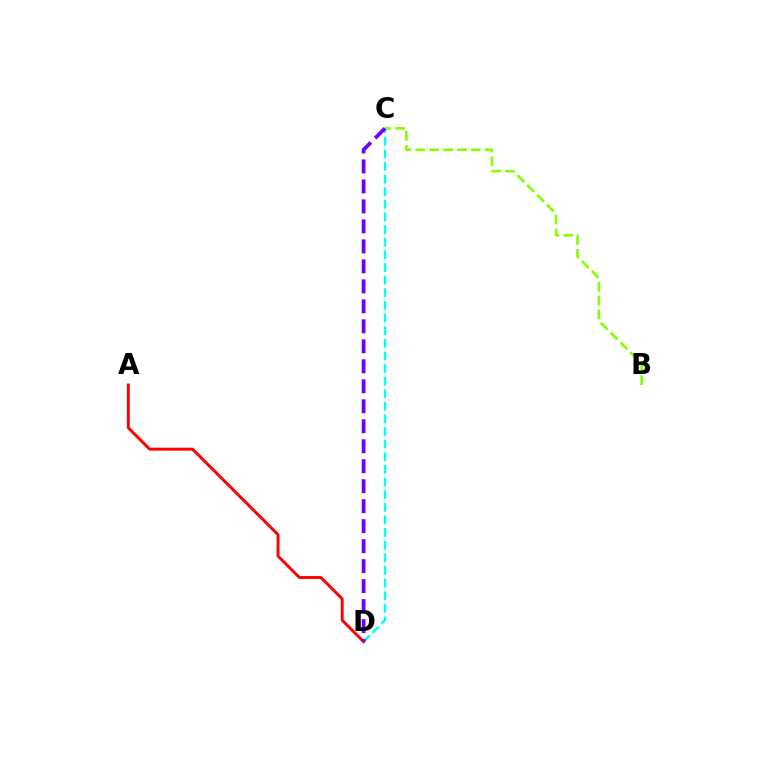{('B', 'C'): [{'color': '#84ff00', 'line_style': 'dashed', 'thickness': 1.89}], ('C', 'D'): [{'color': '#00fff6', 'line_style': 'dashed', 'thickness': 1.71}, {'color': '#7200ff', 'line_style': 'dashed', 'thickness': 2.72}], ('A', 'D'): [{'color': '#ff0000', 'line_style': 'solid', 'thickness': 2.1}]}